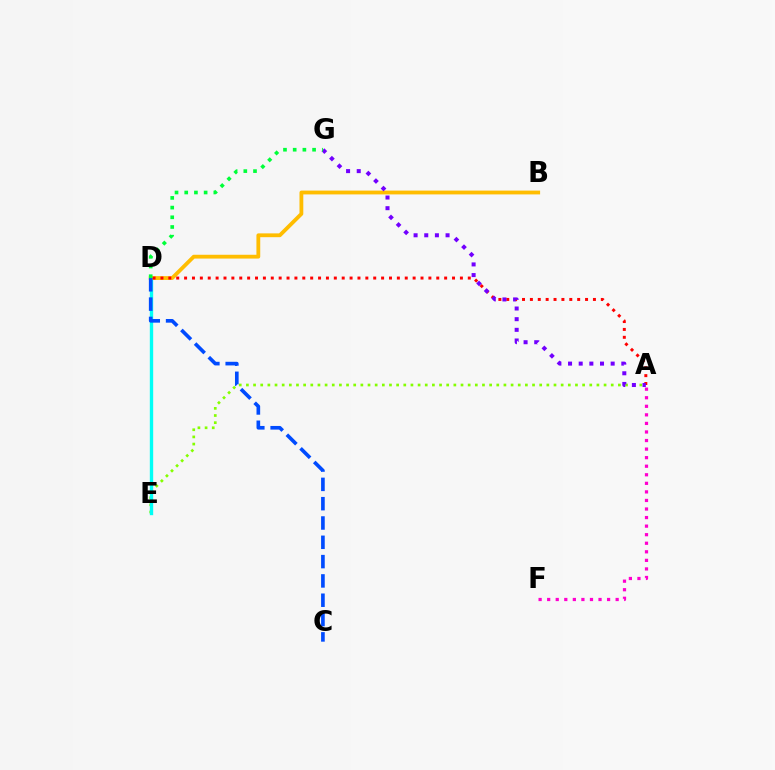{('A', 'E'): [{'color': '#84ff00', 'line_style': 'dotted', 'thickness': 1.94}], ('D', 'E'): [{'color': '#00fff6', 'line_style': 'solid', 'thickness': 2.42}], ('B', 'D'): [{'color': '#ffbd00', 'line_style': 'solid', 'thickness': 2.75}], ('A', 'D'): [{'color': '#ff0000', 'line_style': 'dotted', 'thickness': 2.14}], ('A', 'G'): [{'color': '#7200ff', 'line_style': 'dotted', 'thickness': 2.89}], ('C', 'D'): [{'color': '#004bff', 'line_style': 'dashed', 'thickness': 2.62}], ('A', 'F'): [{'color': '#ff00cf', 'line_style': 'dotted', 'thickness': 2.33}], ('D', 'G'): [{'color': '#00ff39', 'line_style': 'dotted', 'thickness': 2.64}]}